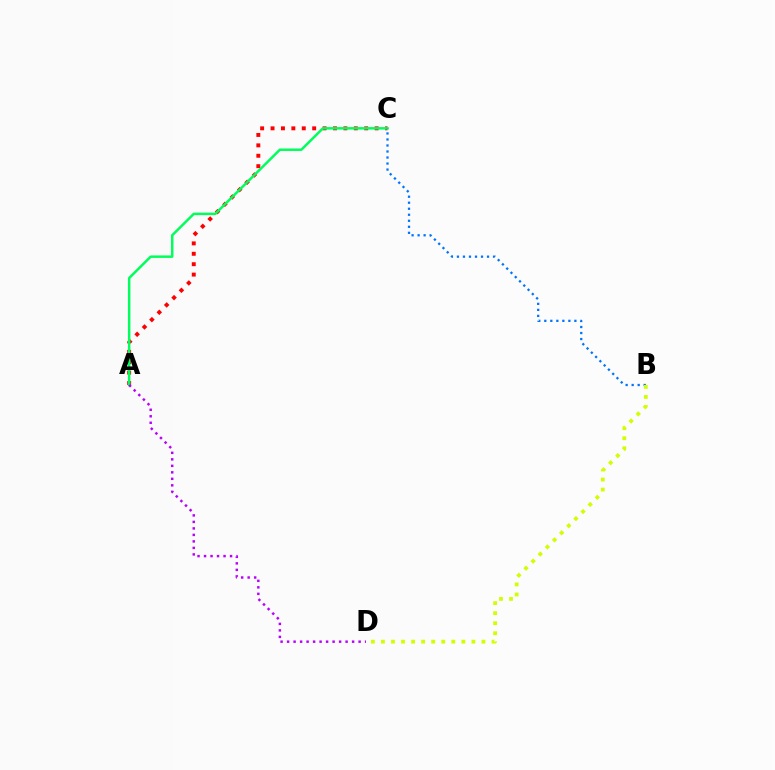{('A', 'C'): [{'color': '#ff0000', 'line_style': 'dotted', 'thickness': 2.83}, {'color': '#00ff5c', 'line_style': 'solid', 'thickness': 1.79}], ('B', 'C'): [{'color': '#0074ff', 'line_style': 'dotted', 'thickness': 1.64}], ('A', 'D'): [{'color': '#b900ff', 'line_style': 'dotted', 'thickness': 1.77}], ('B', 'D'): [{'color': '#d1ff00', 'line_style': 'dotted', 'thickness': 2.73}]}